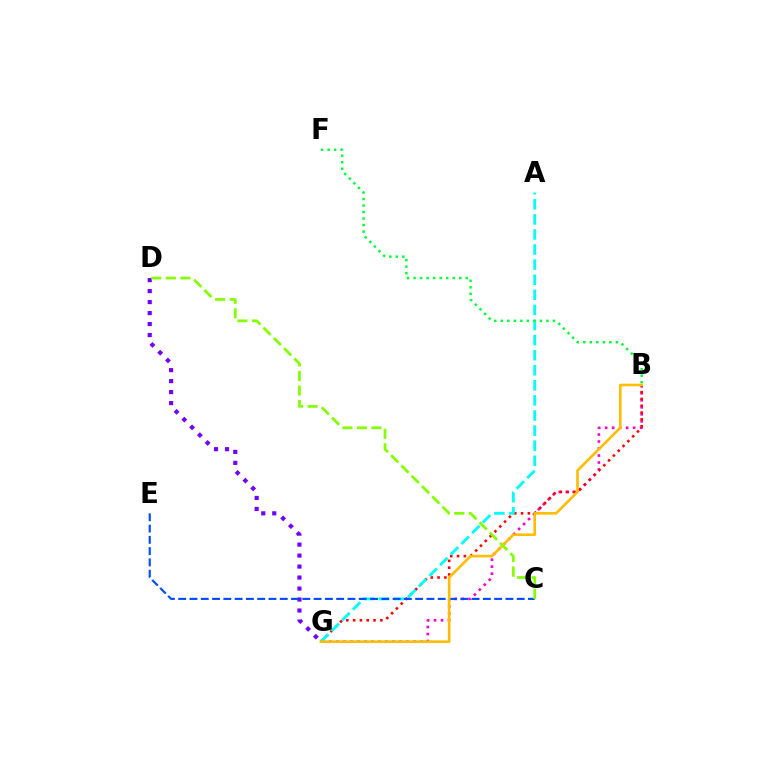{('B', 'G'): [{'color': '#ff00cf', 'line_style': 'dotted', 'thickness': 1.9}, {'color': '#ff0000', 'line_style': 'dotted', 'thickness': 1.85}, {'color': '#ffbd00', 'line_style': 'solid', 'thickness': 1.88}], ('A', 'G'): [{'color': '#00fff6', 'line_style': 'dashed', 'thickness': 2.05}], ('B', 'F'): [{'color': '#00ff39', 'line_style': 'dotted', 'thickness': 1.77}], ('D', 'G'): [{'color': '#7200ff', 'line_style': 'dotted', 'thickness': 2.98}], ('C', 'E'): [{'color': '#004bff', 'line_style': 'dashed', 'thickness': 1.53}], ('C', 'D'): [{'color': '#84ff00', 'line_style': 'dashed', 'thickness': 1.97}]}